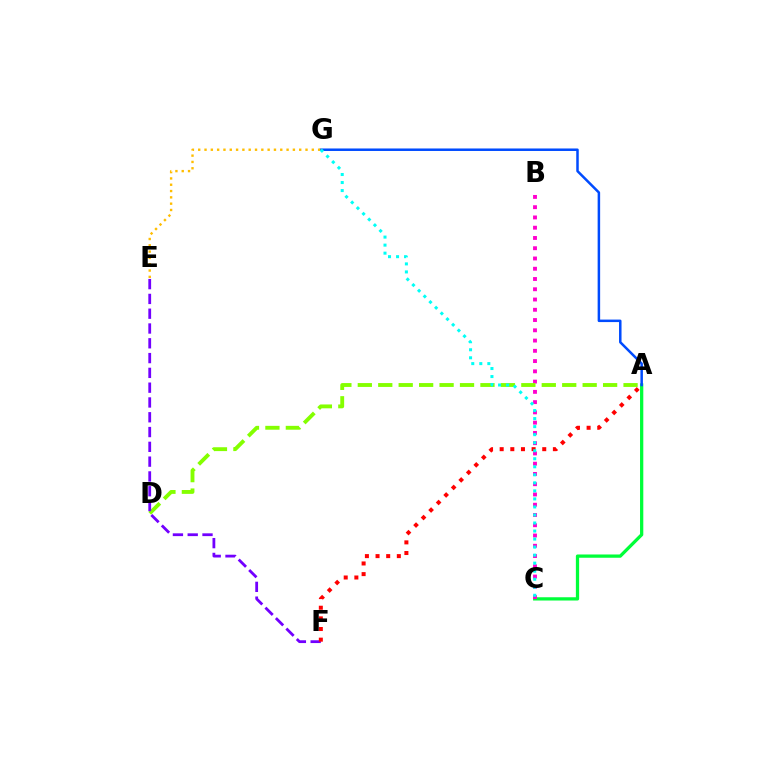{('A', 'C'): [{'color': '#00ff39', 'line_style': 'solid', 'thickness': 2.35}], ('A', 'G'): [{'color': '#004bff', 'line_style': 'solid', 'thickness': 1.8}], ('B', 'C'): [{'color': '#ff00cf', 'line_style': 'dotted', 'thickness': 2.79}], ('E', 'G'): [{'color': '#ffbd00', 'line_style': 'dotted', 'thickness': 1.71}], ('A', 'D'): [{'color': '#84ff00', 'line_style': 'dashed', 'thickness': 2.78}], ('E', 'F'): [{'color': '#7200ff', 'line_style': 'dashed', 'thickness': 2.01}], ('A', 'F'): [{'color': '#ff0000', 'line_style': 'dotted', 'thickness': 2.89}], ('C', 'G'): [{'color': '#00fff6', 'line_style': 'dotted', 'thickness': 2.18}]}